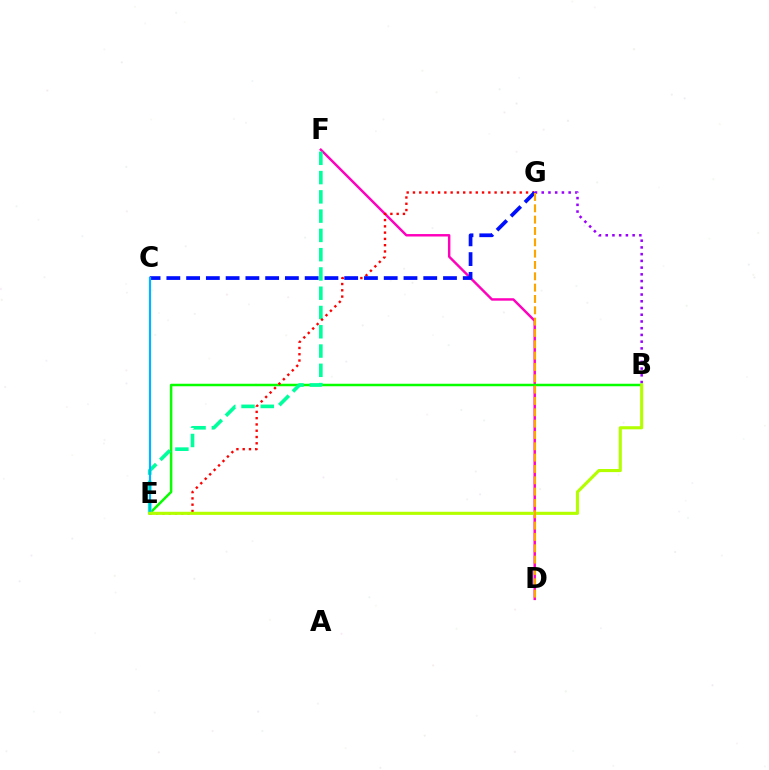{('D', 'F'): [{'color': '#ff00bd', 'line_style': 'solid', 'thickness': 1.76}], ('B', 'E'): [{'color': '#08ff00', 'line_style': 'solid', 'thickness': 1.8}, {'color': '#b3ff00', 'line_style': 'solid', 'thickness': 2.24}], ('E', 'F'): [{'color': '#00ff9d', 'line_style': 'dashed', 'thickness': 2.62}], ('E', 'G'): [{'color': '#ff0000', 'line_style': 'dotted', 'thickness': 1.71}], ('C', 'G'): [{'color': '#0010ff', 'line_style': 'dashed', 'thickness': 2.68}], ('B', 'G'): [{'color': '#9b00ff', 'line_style': 'dotted', 'thickness': 1.83}], ('C', 'E'): [{'color': '#00b5ff', 'line_style': 'solid', 'thickness': 1.58}], ('D', 'G'): [{'color': '#ffa500', 'line_style': 'dashed', 'thickness': 1.54}]}